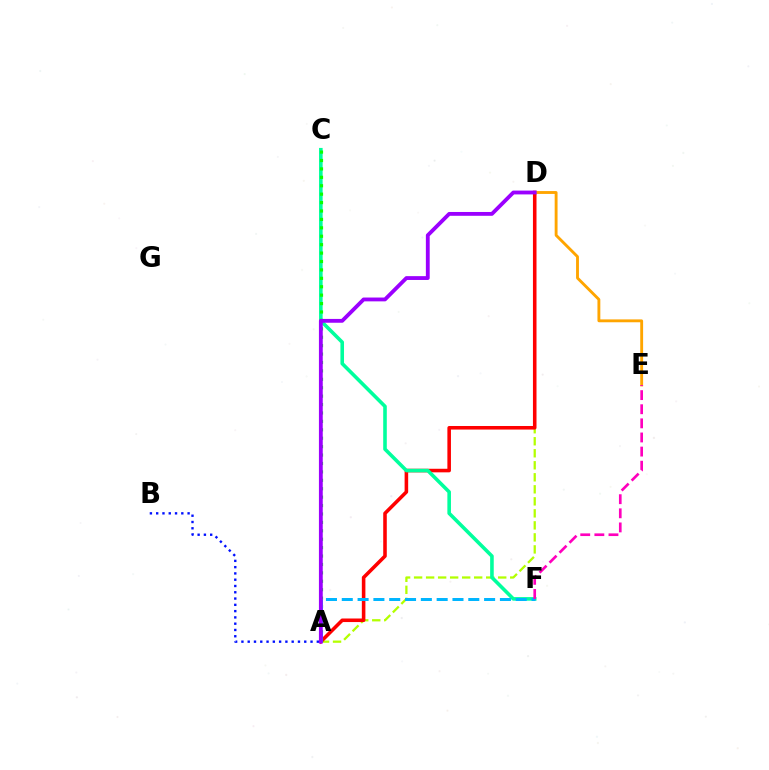{('A', 'D'): [{'color': '#b3ff00', 'line_style': 'dashed', 'thickness': 1.63}, {'color': '#ff0000', 'line_style': 'solid', 'thickness': 2.57}, {'color': '#9b00ff', 'line_style': 'solid', 'thickness': 2.75}], ('C', 'F'): [{'color': '#00ff9d', 'line_style': 'solid', 'thickness': 2.58}], ('A', 'C'): [{'color': '#08ff00', 'line_style': 'dotted', 'thickness': 2.29}], ('D', 'E'): [{'color': '#ffa500', 'line_style': 'solid', 'thickness': 2.07}], ('A', 'B'): [{'color': '#0010ff', 'line_style': 'dotted', 'thickness': 1.71}], ('A', 'F'): [{'color': '#00b5ff', 'line_style': 'dashed', 'thickness': 2.15}], ('E', 'F'): [{'color': '#ff00bd', 'line_style': 'dashed', 'thickness': 1.92}]}